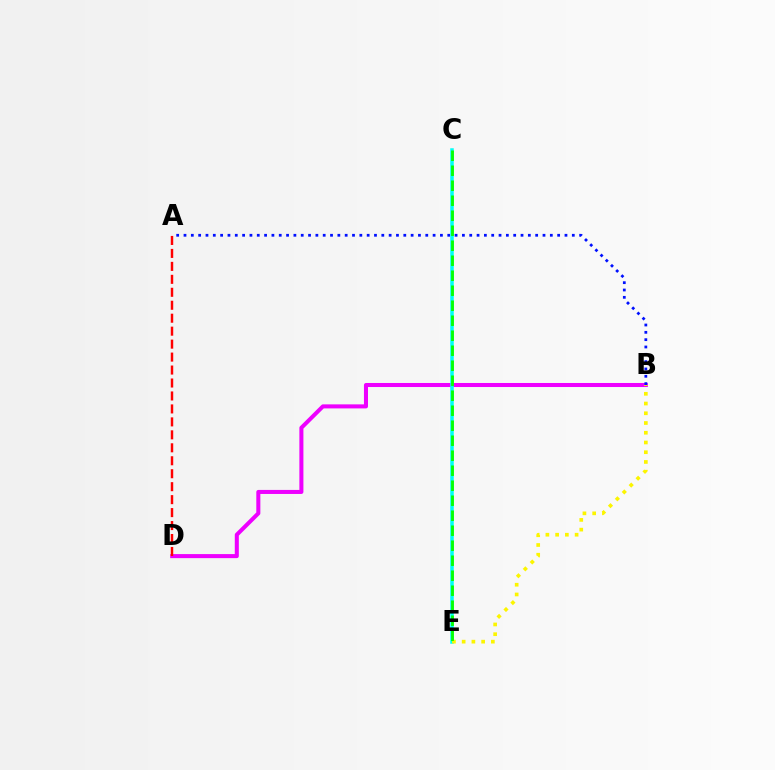{('B', 'D'): [{'color': '#ee00ff', 'line_style': 'solid', 'thickness': 2.91}], ('A', 'B'): [{'color': '#0010ff', 'line_style': 'dotted', 'thickness': 1.99}], ('C', 'E'): [{'color': '#00fff6', 'line_style': 'solid', 'thickness': 2.52}, {'color': '#08ff00', 'line_style': 'dashed', 'thickness': 2.04}], ('A', 'D'): [{'color': '#ff0000', 'line_style': 'dashed', 'thickness': 1.76}], ('B', 'E'): [{'color': '#fcf500', 'line_style': 'dotted', 'thickness': 2.65}]}